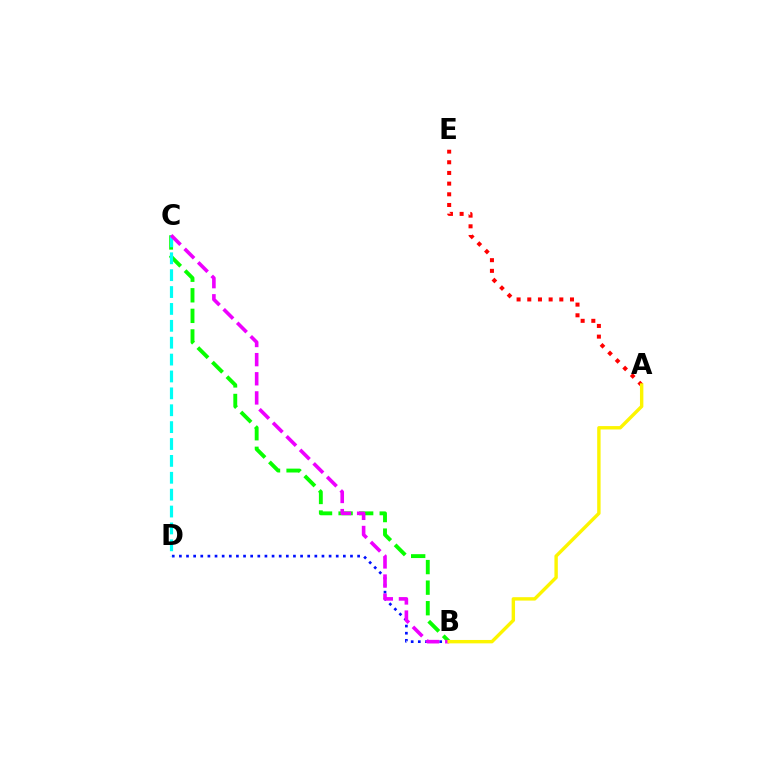{('B', 'D'): [{'color': '#0010ff', 'line_style': 'dotted', 'thickness': 1.94}], ('B', 'C'): [{'color': '#08ff00', 'line_style': 'dashed', 'thickness': 2.79}, {'color': '#ee00ff', 'line_style': 'dashed', 'thickness': 2.6}], ('A', 'E'): [{'color': '#ff0000', 'line_style': 'dotted', 'thickness': 2.9}], ('C', 'D'): [{'color': '#00fff6', 'line_style': 'dashed', 'thickness': 2.29}], ('A', 'B'): [{'color': '#fcf500', 'line_style': 'solid', 'thickness': 2.44}]}